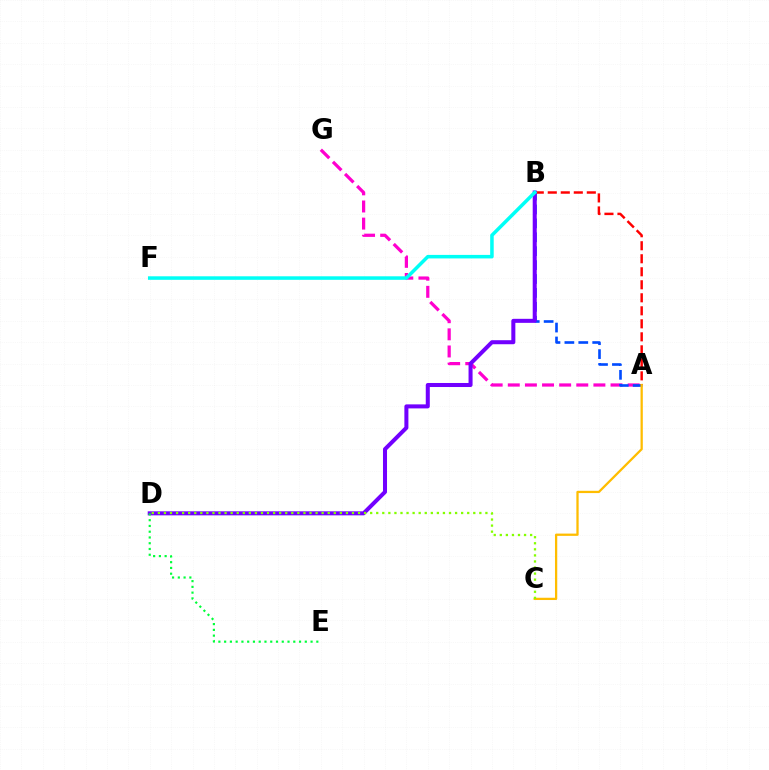{('A', 'G'): [{'color': '#ff00cf', 'line_style': 'dashed', 'thickness': 2.33}], ('A', 'B'): [{'color': '#004bff', 'line_style': 'dashed', 'thickness': 1.89}, {'color': '#ff0000', 'line_style': 'dashed', 'thickness': 1.77}], ('B', 'D'): [{'color': '#7200ff', 'line_style': 'solid', 'thickness': 2.9}], ('A', 'C'): [{'color': '#ffbd00', 'line_style': 'solid', 'thickness': 1.64}], ('C', 'D'): [{'color': '#84ff00', 'line_style': 'dotted', 'thickness': 1.65}], ('B', 'F'): [{'color': '#00fff6', 'line_style': 'solid', 'thickness': 2.54}], ('D', 'E'): [{'color': '#00ff39', 'line_style': 'dotted', 'thickness': 1.57}]}